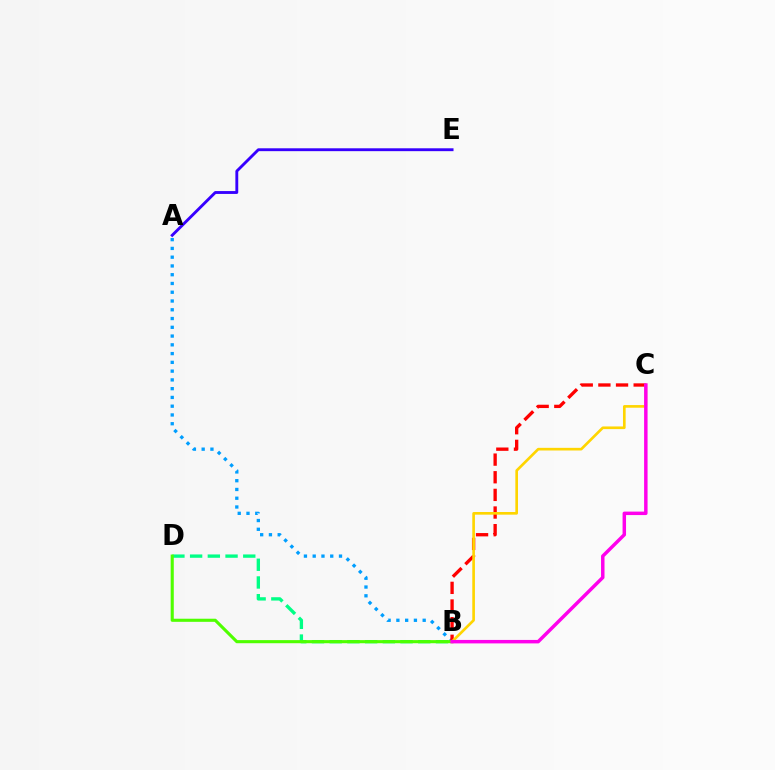{('A', 'B'): [{'color': '#009eff', 'line_style': 'dotted', 'thickness': 2.38}], ('B', 'D'): [{'color': '#00ff86', 'line_style': 'dashed', 'thickness': 2.41}, {'color': '#4fff00', 'line_style': 'solid', 'thickness': 2.23}], ('B', 'C'): [{'color': '#ff0000', 'line_style': 'dashed', 'thickness': 2.4}, {'color': '#ffd500', 'line_style': 'solid', 'thickness': 1.91}, {'color': '#ff00ed', 'line_style': 'solid', 'thickness': 2.5}], ('A', 'E'): [{'color': '#3700ff', 'line_style': 'solid', 'thickness': 2.06}]}